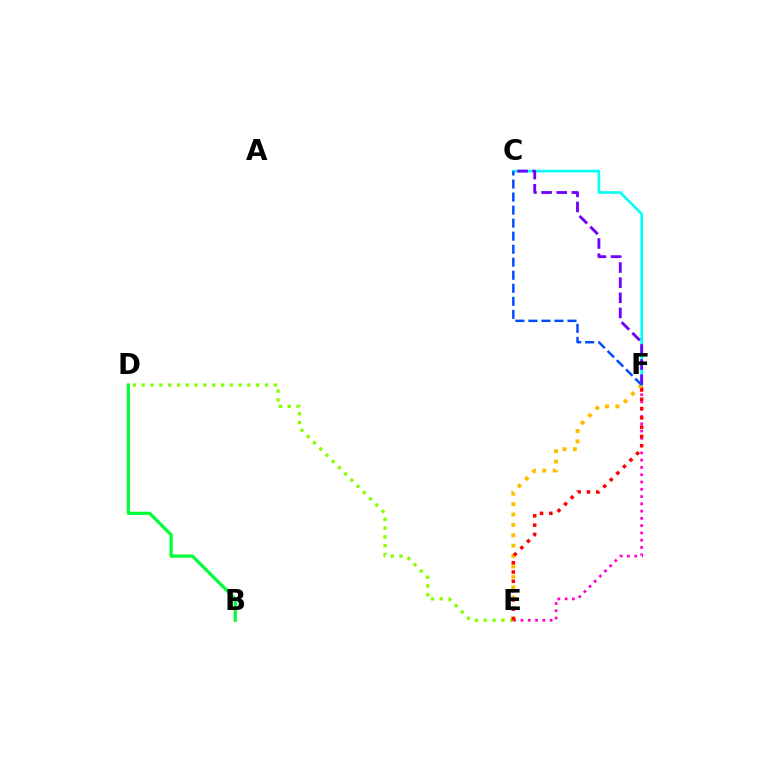{('D', 'E'): [{'color': '#84ff00', 'line_style': 'dotted', 'thickness': 2.39}], ('C', 'F'): [{'color': '#00fff6', 'line_style': 'solid', 'thickness': 1.89}, {'color': '#7200ff', 'line_style': 'dashed', 'thickness': 2.06}, {'color': '#004bff', 'line_style': 'dashed', 'thickness': 1.77}], ('E', 'F'): [{'color': '#ff00cf', 'line_style': 'dotted', 'thickness': 1.98}, {'color': '#ffbd00', 'line_style': 'dotted', 'thickness': 2.82}, {'color': '#ff0000', 'line_style': 'dotted', 'thickness': 2.53}], ('B', 'D'): [{'color': '#00ff39', 'line_style': 'solid', 'thickness': 2.33}]}